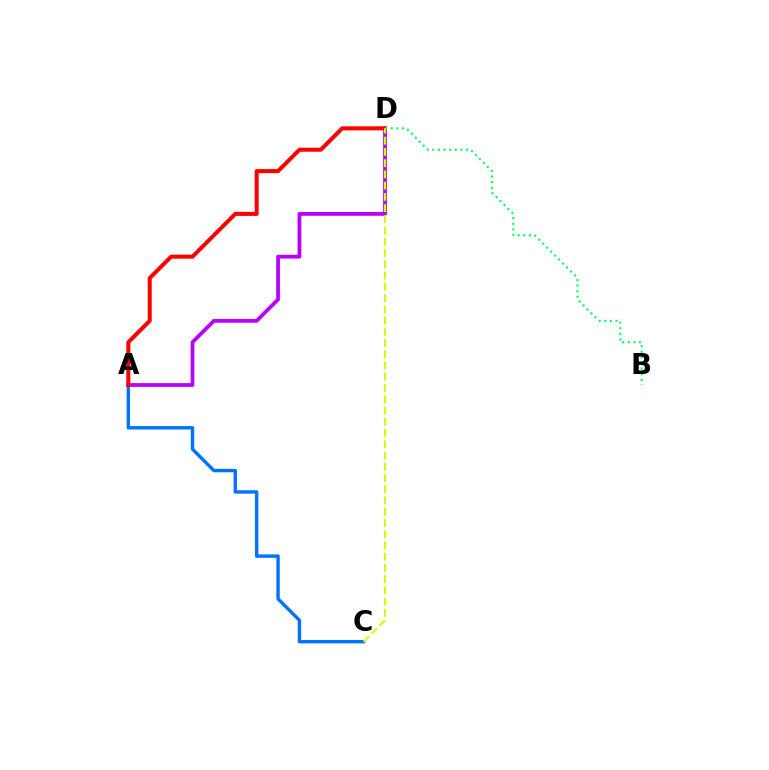{('A', 'D'): [{'color': '#b900ff', 'line_style': 'solid', 'thickness': 2.72}, {'color': '#ff0000', 'line_style': 'solid', 'thickness': 2.91}], ('A', 'C'): [{'color': '#0074ff', 'line_style': 'solid', 'thickness': 2.46}], ('B', 'D'): [{'color': '#00ff5c', 'line_style': 'dotted', 'thickness': 1.52}], ('C', 'D'): [{'color': '#d1ff00', 'line_style': 'dashed', 'thickness': 1.53}]}